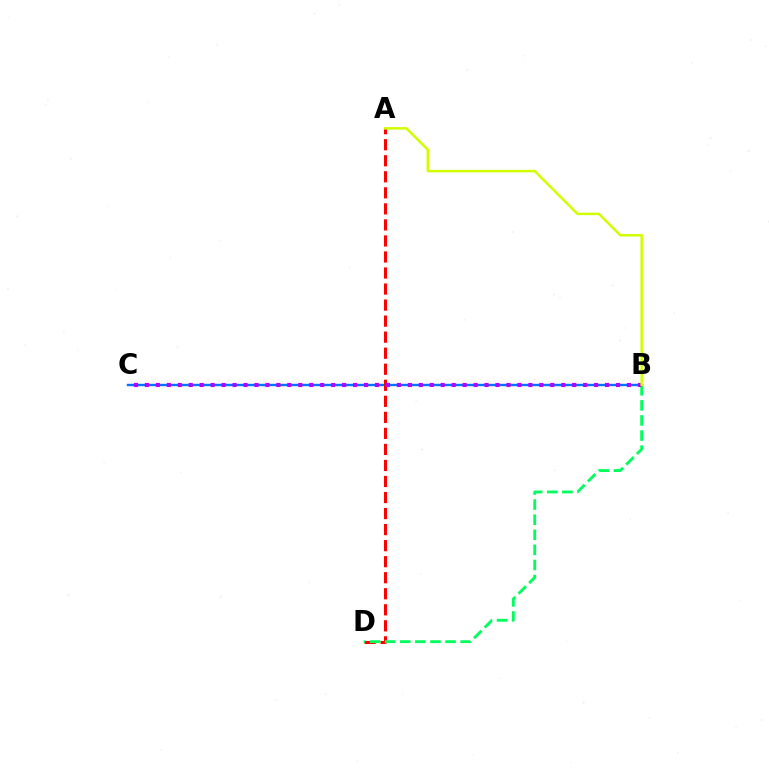{('B', 'C'): [{'color': '#0074ff', 'line_style': 'solid', 'thickness': 1.74}, {'color': '#b900ff', 'line_style': 'dotted', 'thickness': 2.98}], ('A', 'D'): [{'color': '#ff0000', 'line_style': 'dashed', 'thickness': 2.18}], ('B', 'D'): [{'color': '#00ff5c', 'line_style': 'dashed', 'thickness': 2.05}], ('A', 'B'): [{'color': '#d1ff00', 'line_style': 'solid', 'thickness': 1.8}]}